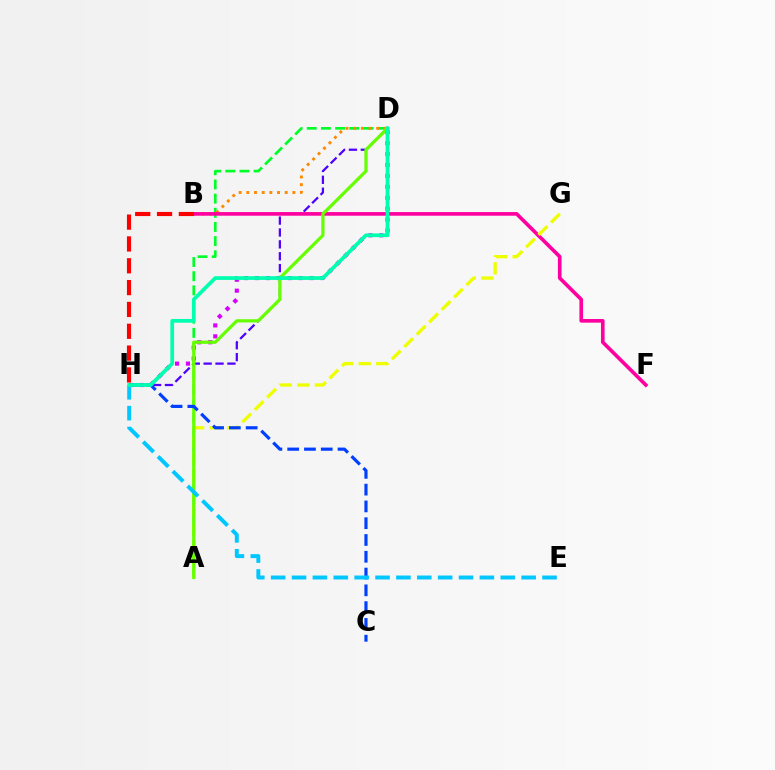{('D', 'H'): [{'color': '#4f00ff', 'line_style': 'dashed', 'thickness': 1.61}, {'color': '#d600ff', 'line_style': 'dotted', 'thickness': 2.97}, {'color': '#00ffaf', 'line_style': 'solid', 'thickness': 2.69}], ('A', 'D'): [{'color': '#00ff27', 'line_style': 'dashed', 'thickness': 1.92}, {'color': '#66ff00', 'line_style': 'solid', 'thickness': 2.32}], ('B', 'D'): [{'color': '#ff8800', 'line_style': 'dotted', 'thickness': 2.09}], ('B', 'F'): [{'color': '#ff00a0', 'line_style': 'solid', 'thickness': 2.62}], ('A', 'G'): [{'color': '#eeff00', 'line_style': 'dashed', 'thickness': 2.38}], ('C', 'H'): [{'color': '#003fff', 'line_style': 'dashed', 'thickness': 2.28}], ('E', 'H'): [{'color': '#00c7ff', 'line_style': 'dashed', 'thickness': 2.84}], ('B', 'H'): [{'color': '#ff0000', 'line_style': 'dashed', 'thickness': 2.97}]}